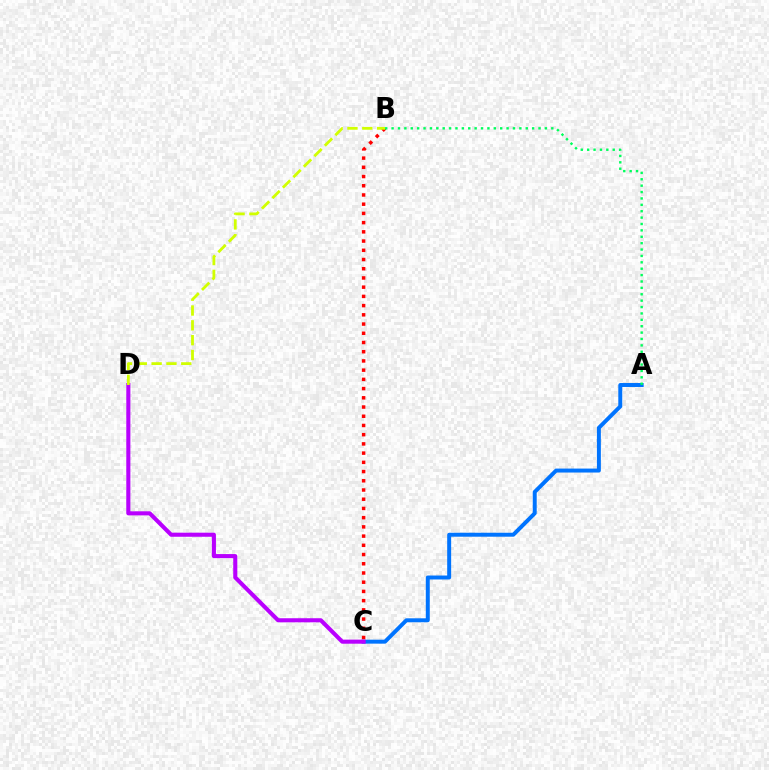{('A', 'C'): [{'color': '#0074ff', 'line_style': 'solid', 'thickness': 2.85}], ('B', 'C'): [{'color': '#ff0000', 'line_style': 'dotted', 'thickness': 2.5}], ('C', 'D'): [{'color': '#b900ff', 'line_style': 'solid', 'thickness': 2.94}], ('A', 'B'): [{'color': '#00ff5c', 'line_style': 'dotted', 'thickness': 1.74}], ('B', 'D'): [{'color': '#d1ff00', 'line_style': 'dashed', 'thickness': 2.01}]}